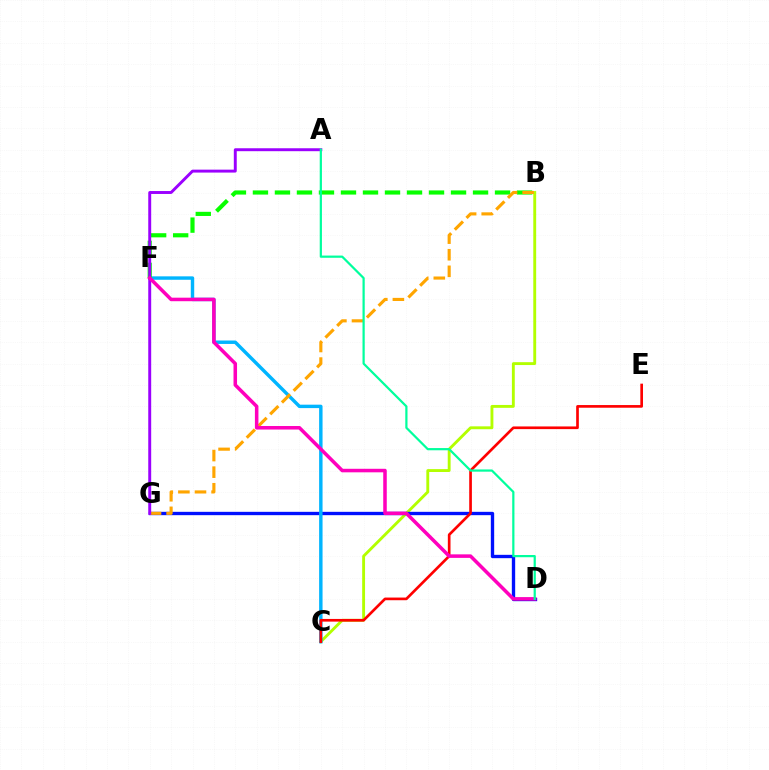{('B', 'C'): [{'color': '#b3ff00', 'line_style': 'solid', 'thickness': 2.07}], ('D', 'G'): [{'color': '#0010ff', 'line_style': 'solid', 'thickness': 2.41}], ('C', 'F'): [{'color': '#00b5ff', 'line_style': 'solid', 'thickness': 2.47}], ('B', 'F'): [{'color': '#08ff00', 'line_style': 'dashed', 'thickness': 2.99}], ('B', 'G'): [{'color': '#ffa500', 'line_style': 'dashed', 'thickness': 2.25}], ('A', 'G'): [{'color': '#9b00ff', 'line_style': 'solid', 'thickness': 2.11}], ('C', 'E'): [{'color': '#ff0000', 'line_style': 'solid', 'thickness': 1.92}], ('D', 'F'): [{'color': '#ff00bd', 'line_style': 'solid', 'thickness': 2.54}], ('A', 'D'): [{'color': '#00ff9d', 'line_style': 'solid', 'thickness': 1.6}]}